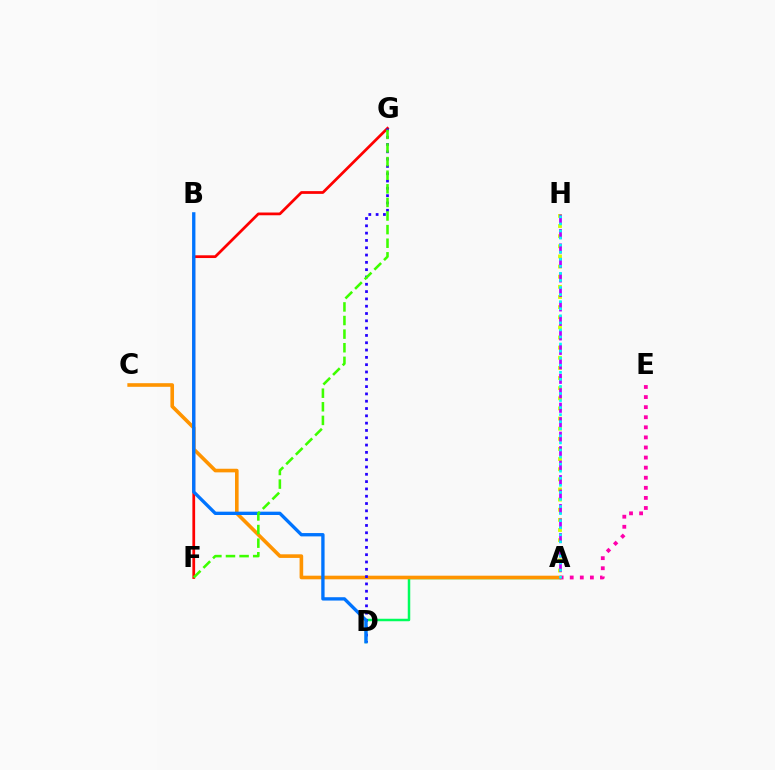{('F', 'G'): [{'color': '#ff0000', 'line_style': 'solid', 'thickness': 1.98}, {'color': '#3dff00', 'line_style': 'dashed', 'thickness': 1.85}], ('A', 'D'): [{'color': '#00ff5c', 'line_style': 'solid', 'thickness': 1.79}], ('A', 'E'): [{'color': '#ff00ac', 'line_style': 'dotted', 'thickness': 2.74}], ('A', 'C'): [{'color': '#ff9400', 'line_style': 'solid', 'thickness': 2.6}], ('D', 'G'): [{'color': '#2500ff', 'line_style': 'dotted', 'thickness': 1.99}], ('B', 'D'): [{'color': '#0074ff', 'line_style': 'solid', 'thickness': 2.4}], ('A', 'H'): [{'color': '#d1ff00', 'line_style': 'dotted', 'thickness': 2.75}, {'color': '#b900ff', 'line_style': 'dashed', 'thickness': 1.97}, {'color': '#00fff6', 'line_style': 'dotted', 'thickness': 1.92}]}